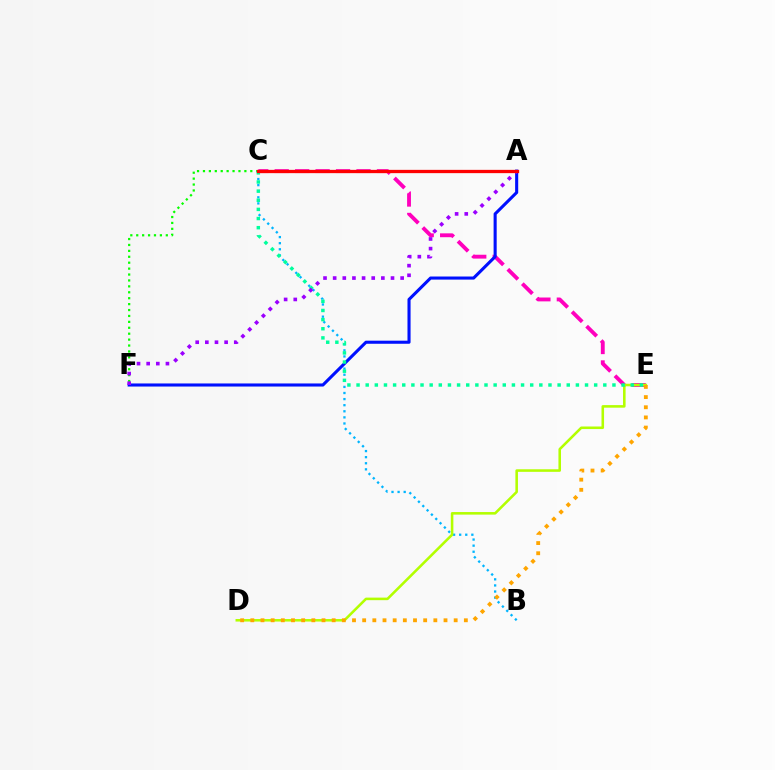{('B', 'C'): [{'color': '#00b5ff', 'line_style': 'dotted', 'thickness': 1.66}], ('C', 'E'): [{'color': '#ff00bd', 'line_style': 'dashed', 'thickness': 2.78}, {'color': '#00ff9d', 'line_style': 'dotted', 'thickness': 2.48}], ('D', 'E'): [{'color': '#b3ff00', 'line_style': 'solid', 'thickness': 1.85}, {'color': '#ffa500', 'line_style': 'dotted', 'thickness': 2.76}], ('C', 'F'): [{'color': '#08ff00', 'line_style': 'dotted', 'thickness': 1.61}], ('A', 'F'): [{'color': '#0010ff', 'line_style': 'solid', 'thickness': 2.22}, {'color': '#9b00ff', 'line_style': 'dotted', 'thickness': 2.62}], ('A', 'C'): [{'color': '#ff0000', 'line_style': 'solid', 'thickness': 2.36}]}